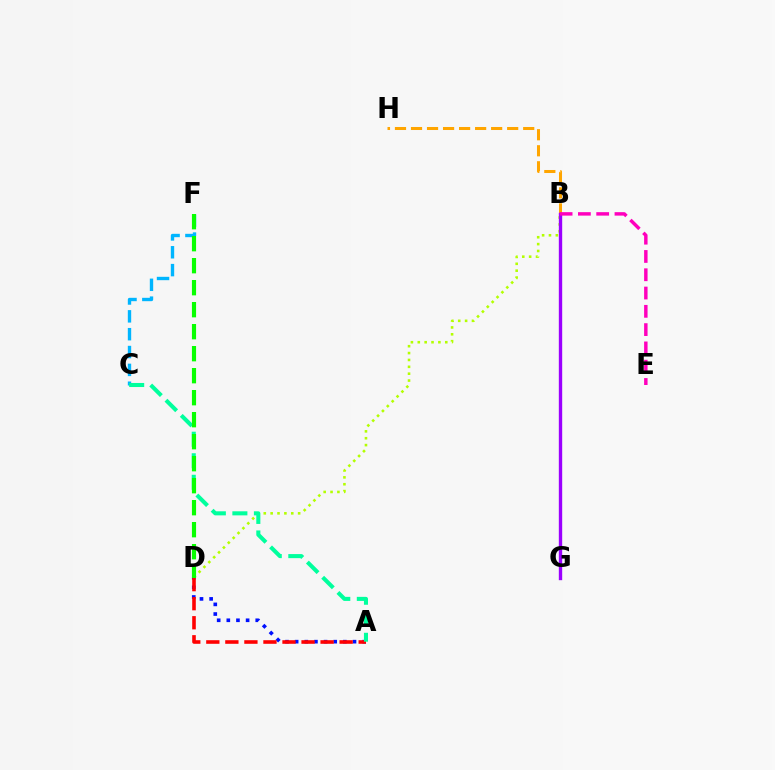{('B', 'H'): [{'color': '#ffa500', 'line_style': 'dashed', 'thickness': 2.18}], ('C', 'F'): [{'color': '#00b5ff', 'line_style': 'dashed', 'thickness': 2.42}], ('B', 'D'): [{'color': '#b3ff00', 'line_style': 'dotted', 'thickness': 1.87}], ('A', 'D'): [{'color': '#0010ff', 'line_style': 'dotted', 'thickness': 2.62}, {'color': '#ff0000', 'line_style': 'dashed', 'thickness': 2.59}], ('B', 'G'): [{'color': '#9b00ff', 'line_style': 'solid', 'thickness': 2.42}], ('B', 'E'): [{'color': '#ff00bd', 'line_style': 'dashed', 'thickness': 2.48}], ('A', 'C'): [{'color': '#00ff9d', 'line_style': 'dashed', 'thickness': 2.93}], ('D', 'F'): [{'color': '#08ff00', 'line_style': 'dashed', 'thickness': 2.99}]}